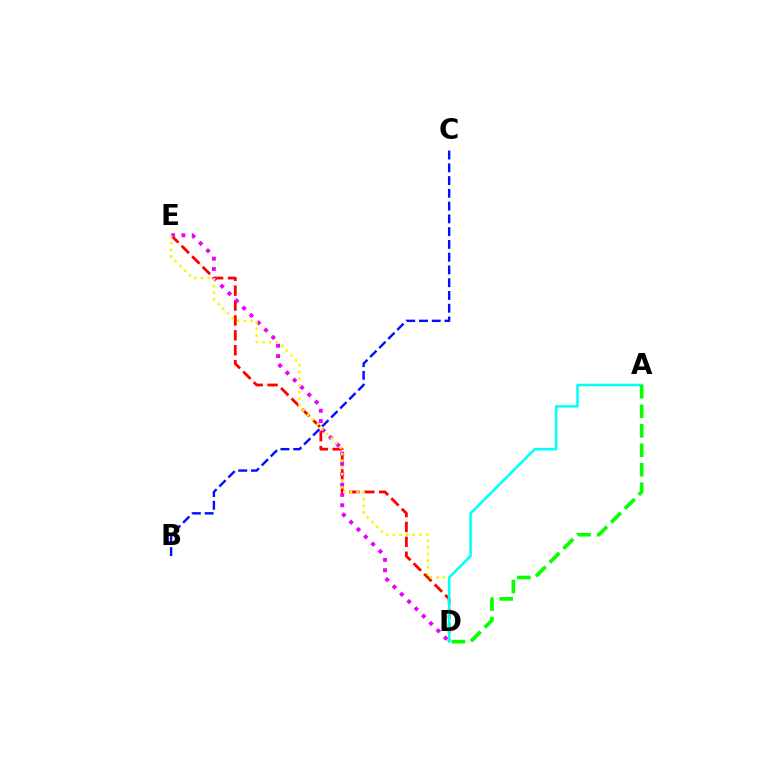{('D', 'E'): [{'color': '#ff0000', 'line_style': 'dashed', 'thickness': 2.02}, {'color': '#ee00ff', 'line_style': 'dotted', 'thickness': 2.81}, {'color': '#fcf500', 'line_style': 'dotted', 'thickness': 1.81}], ('A', 'D'): [{'color': '#00fff6', 'line_style': 'solid', 'thickness': 1.83}, {'color': '#08ff00', 'line_style': 'dashed', 'thickness': 2.65}], ('B', 'C'): [{'color': '#0010ff', 'line_style': 'dashed', 'thickness': 1.73}]}